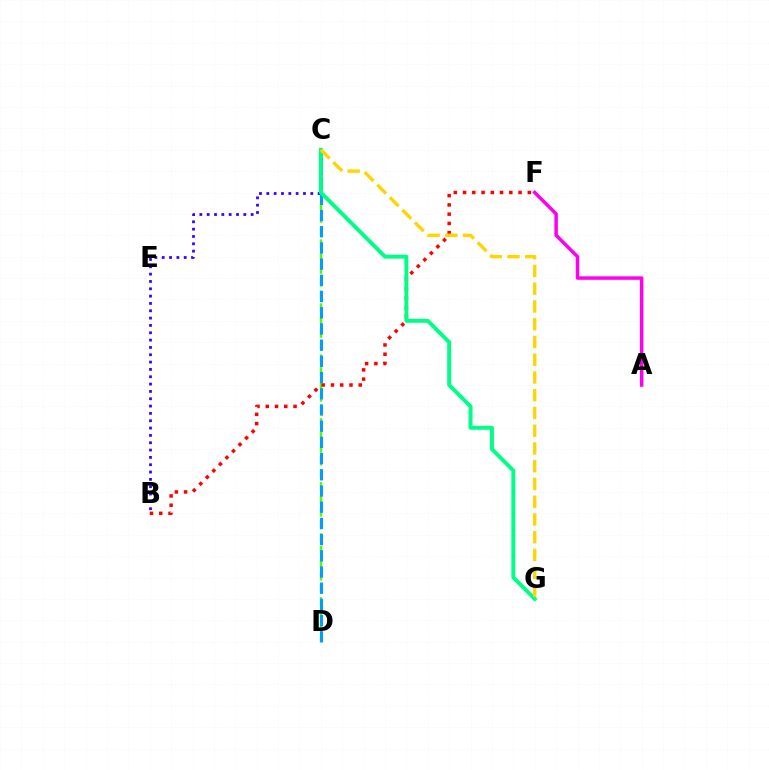{('A', 'F'): [{'color': '#ff00ed', 'line_style': 'solid', 'thickness': 2.51}], ('C', 'D'): [{'color': '#4fff00', 'line_style': 'dashed', 'thickness': 1.74}, {'color': '#009eff', 'line_style': 'dashed', 'thickness': 2.2}], ('B', 'C'): [{'color': '#3700ff', 'line_style': 'dotted', 'thickness': 1.99}], ('B', 'F'): [{'color': '#ff0000', 'line_style': 'dotted', 'thickness': 2.52}], ('C', 'G'): [{'color': '#00ff86', 'line_style': 'solid', 'thickness': 2.84}, {'color': '#ffd500', 'line_style': 'dashed', 'thickness': 2.41}]}